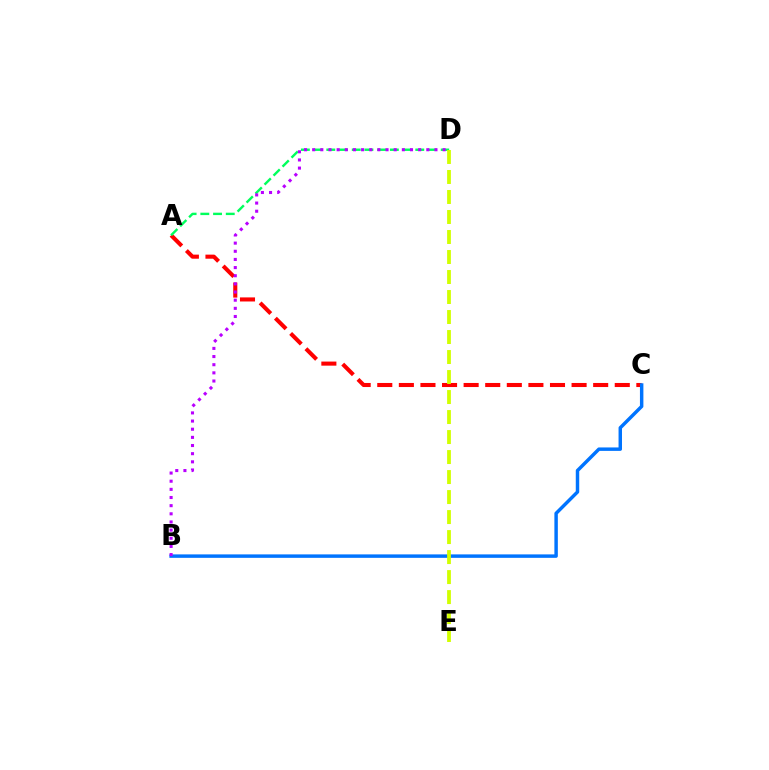{('A', 'C'): [{'color': '#ff0000', 'line_style': 'dashed', 'thickness': 2.93}], ('A', 'D'): [{'color': '#00ff5c', 'line_style': 'dashed', 'thickness': 1.73}], ('B', 'C'): [{'color': '#0074ff', 'line_style': 'solid', 'thickness': 2.48}], ('D', 'E'): [{'color': '#d1ff00', 'line_style': 'dashed', 'thickness': 2.72}], ('B', 'D'): [{'color': '#b900ff', 'line_style': 'dotted', 'thickness': 2.22}]}